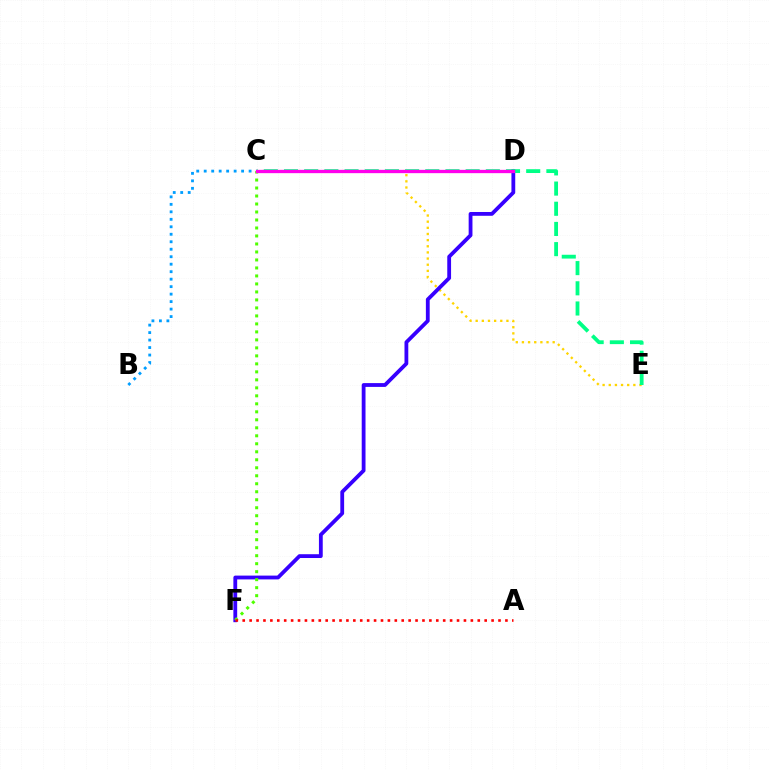{('C', 'E'): [{'color': '#ffd500', 'line_style': 'dotted', 'thickness': 1.67}, {'color': '#00ff86', 'line_style': 'dashed', 'thickness': 2.74}], ('D', 'F'): [{'color': '#3700ff', 'line_style': 'solid', 'thickness': 2.74}], ('B', 'C'): [{'color': '#009eff', 'line_style': 'dotted', 'thickness': 2.03}], ('C', 'F'): [{'color': '#4fff00', 'line_style': 'dotted', 'thickness': 2.17}], ('C', 'D'): [{'color': '#ff00ed', 'line_style': 'solid', 'thickness': 2.37}], ('A', 'F'): [{'color': '#ff0000', 'line_style': 'dotted', 'thickness': 1.88}]}